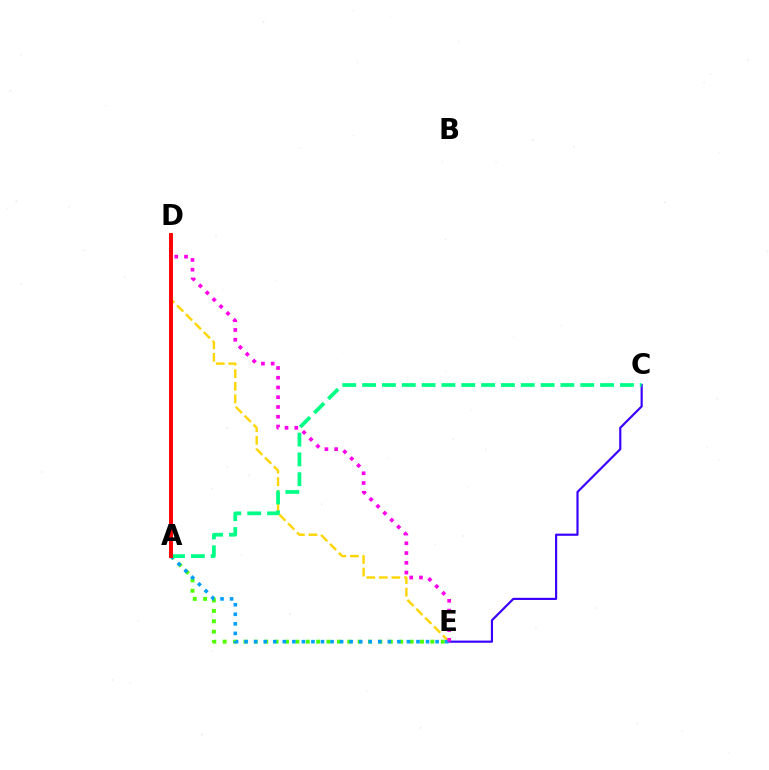{('D', 'E'): [{'color': '#ffd500', 'line_style': 'dashed', 'thickness': 1.71}, {'color': '#ff00ed', 'line_style': 'dotted', 'thickness': 2.65}], ('A', 'E'): [{'color': '#4fff00', 'line_style': 'dotted', 'thickness': 2.82}, {'color': '#009eff', 'line_style': 'dotted', 'thickness': 2.59}], ('C', 'E'): [{'color': '#3700ff', 'line_style': 'solid', 'thickness': 1.56}], ('A', 'C'): [{'color': '#00ff86', 'line_style': 'dashed', 'thickness': 2.69}], ('A', 'D'): [{'color': '#ff0000', 'line_style': 'solid', 'thickness': 2.82}]}